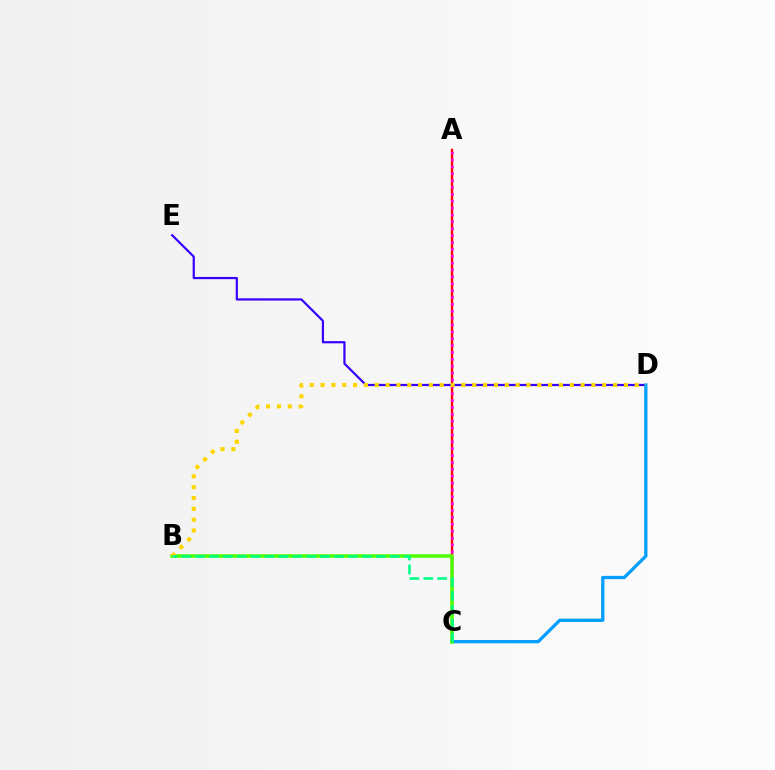{('A', 'C'): [{'color': '#ff0000', 'line_style': 'solid', 'thickness': 1.72}, {'color': '#ff00ed', 'line_style': 'dotted', 'thickness': 1.87}], ('D', 'E'): [{'color': '#3700ff', 'line_style': 'solid', 'thickness': 1.59}], ('C', 'D'): [{'color': '#009eff', 'line_style': 'solid', 'thickness': 2.34}], ('B', 'C'): [{'color': '#4fff00', 'line_style': 'solid', 'thickness': 2.53}, {'color': '#00ff86', 'line_style': 'dashed', 'thickness': 1.89}], ('B', 'D'): [{'color': '#ffd500', 'line_style': 'dotted', 'thickness': 2.94}]}